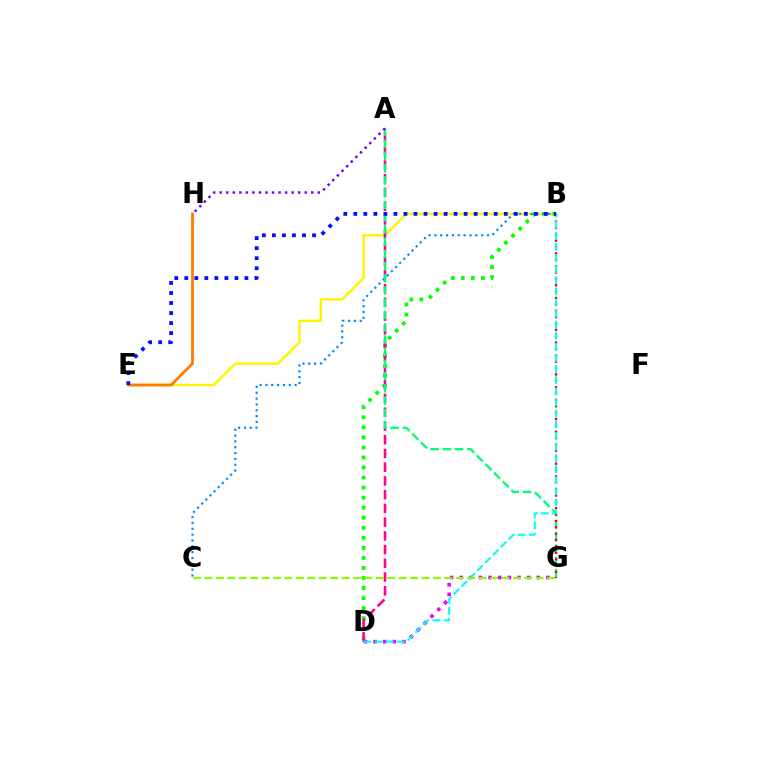{('B', 'E'): [{'color': '#fcf500', 'line_style': 'solid', 'thickness': 1.76}, {'color': '#0010ff', 'line_style': 'dotted', 'thickness': 2.73}], ('B', 'D'): [{'color': '#08ff00', 'line_style': 'dotted', 'thickness': 2.73}, {'color': '#00fff6', 'line_style': 'dashed', 'thickness': 1.51}], ('A', 'D'): [{'color': '#ff0094', 'line_style': 'dashed', 'thickness': 1.87}], ('E', 'H'): [{'color': '#ff7c00', 'line_style': 'solid', 'thickness': 2.0}], ('B', 'C'): [{'color': '#008cff', 'line_style': 'dotted', 'thickness': 1.59}], ('D', 'G'): [{'color': '#ee00ff', 'line_style': 'dotted', 'thickness': 2.62}], ('A', 'G'): [{'color': '#00ff74', 'line_style': 'dashed', 'thickness': 1.66}], ('A', 'H'): [{'color': '#7200ff', 'line_style': 'dotted', 'thickness': 1.78}], ('B', 'G'): [{'color': '#ff0000', 'line_style': 'dotted', 'thickness': 1.73}], ('C', 'G'): [{'color': '#84ff00', 'line_style': 'dashed', 'thickness': 1.55}]}